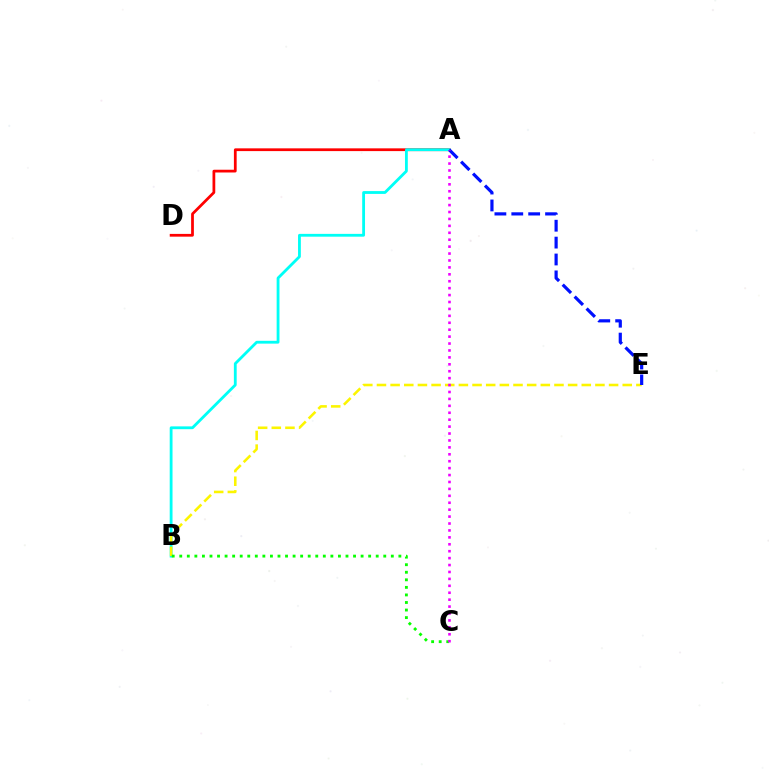{('A', 'D'): [{'color': '#ff0000', 'line_style': 'solid', 'thickness': 1.98}], ('A', 'B'): [{'color': '#00fff6', 'line_style': 'solid', 'thickness': 2.03}], ('B', 'E'): [{'color': '#fcf500', 'line_style': 'dashed', 'thickness': 1.85}], ('A', 'E'): [{'color': '#0010ff', 'line_style': 'dashed', 'thickness': 2.29}], ('B', 'C'): [{'color': '#08ff00', 'line_style': 'dotted', 'thickness': 2.05}], ('A', 'C'): [{'color': '#ee00ff', 'line_style': 'dotted', 'thickness': 1.88}]}